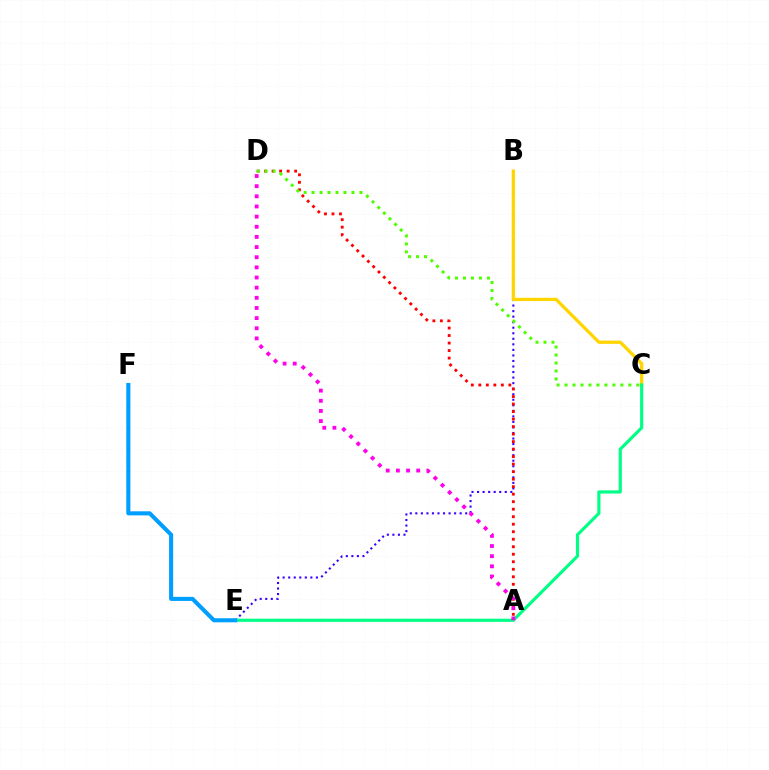{('B', 'E'): [{'color': '#3700ff', 'line_style': 'dotted', 'thickness': 1.51}], ('B', 'C'): [{'color': '#ffd500', 'line_style': 'solid', 'thickness': 2.37}], ('C', 'E'): [{'color': '#00ff86', 'line_style': 'solid', 'thickness': 2.28}], ('A', 'D'): [{'color': '#ff0000', 'line_style': 'dotted', 'thickness': 2.04}, {'color': '#ff00ed', 'line_style': 'dotted', 'thickness': 2.76}], ('E', 'F'): [{'color': '#009eff', 'line_style': 'solid', 'thickness': 2.93}], ('C', 'D'): [{'color': '#4fff00', 'line_style': 'dotted', 'thickness': 2.17}]}